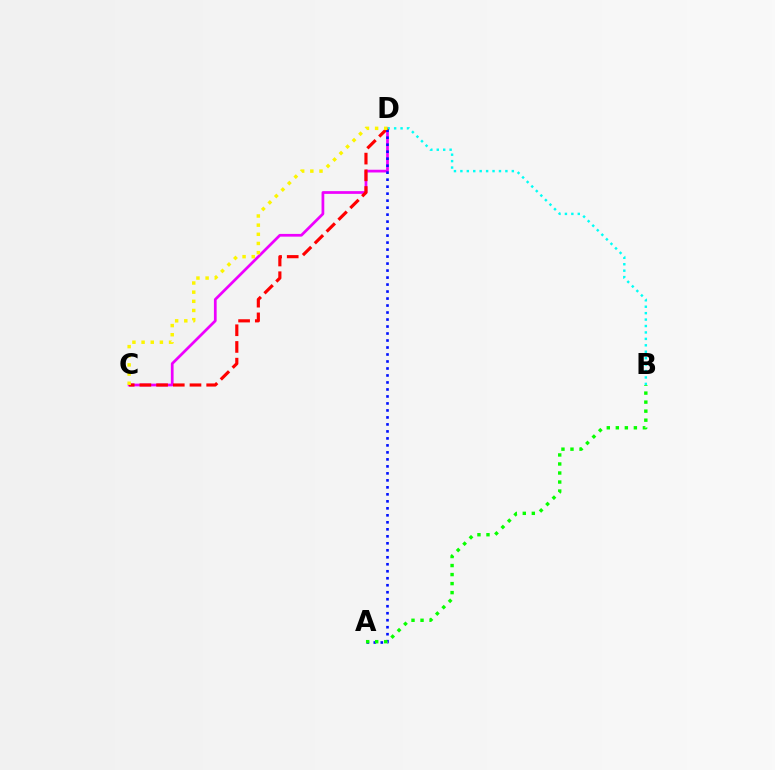{('C', 'D'): [{'color': '#ee00ff', 'line_style': 'solid', 'thickness': 1.97}, {'color': '#ff0000', 'line_style': 'dashed', 'thickness': 2.27}, {'color': '#fcf500', 'line_style': 'dotted', 'thickness': 2.49}], ('B', 'D'): [{'color': '#00fff6', 'line_style': 'dotted', 'thickness': 1.75}], ('A', 'D'): [{'color': '#0010ff', 'line_style': 'dotted', 'thickness': 1.9}], ('A', 'B'): [{'color': '#08ff00', 'line_style': 'dotted', 'thickness': 2.45}]}